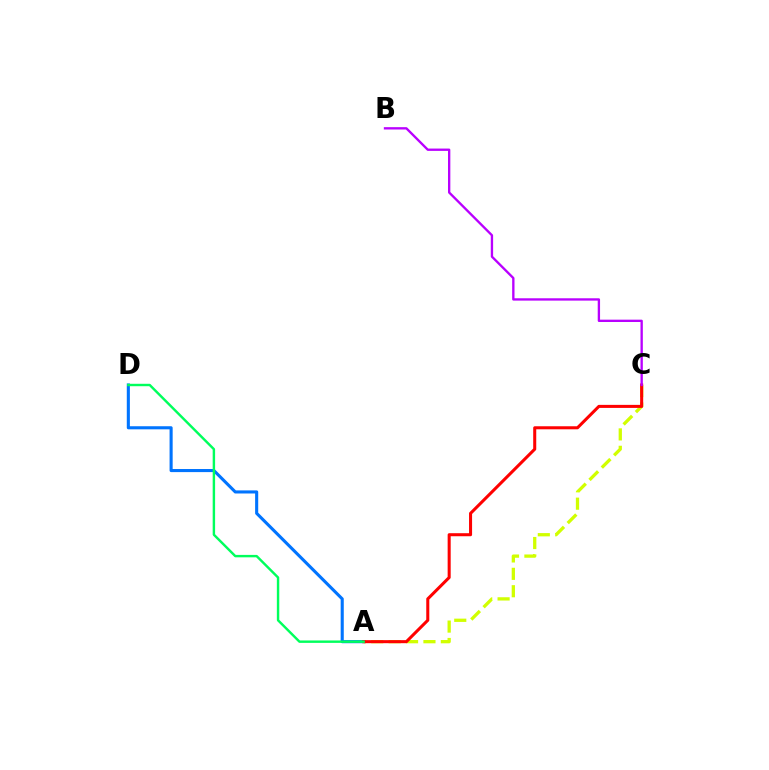{('A', 'C'): [{'color': '#d1ff00', 'line_style': 'dashed', 'thickness': 2.36}, {'color': '#ff0000', 'line_style': 'solid', 'thickness': 2.19}], ('A', 'D'): [{'color': '#0074ff', 'line_style': 'solid', 'thickness': 2.23}, {'color': '#00ff5c', 'line_style': 'solid', 'thickness': 1.74}], ('B', 'C'): [{'color': '#b900ff', 'line_style': 'solid', 'thickness': 1.68}]}